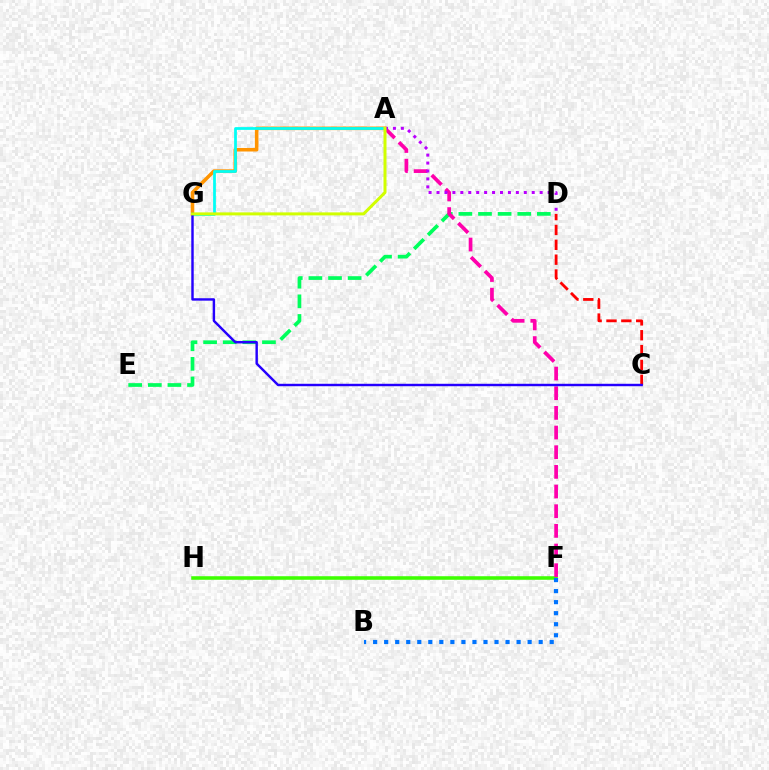{('A', 'G'): [{'color': '#ff9400', 'line_style': 'solid', 'thickness': 2.56}, {'color': '#00fff6', 'line_style': 'solid', 'thickness': 1.99}, {'color': '#d1ff00', 'line_style': 'solid', 'thickness': 2.16}], ('D', 'E'): [{'color': '#00ff5c', 'line_style': 'dashed', 'thickness': 2.66}], ('F', 'H'): [{'color': '#3dff00', 'line_style': 'solid', 'thickness': 2.56}], ('A', 'F'): [{'color': '#ff00ac', 'line_style': 'dashed', 'thickness': 2.67}], ('B', 'F'): [{'color': '#0074ff', 'line_style': 'dotted', 'thickness': 3.0}], ('C', 'D'): [{'color': '#ff0000', 'line_style': 'dashed', 'thickness': 2.02}], ('C', 'G'): [{'color': '#2500ff', 'line_style': 'solid', 'thickness': 1.76}], ('A', 'D'): [{'color': '#b900ff', 'line_style': 'dotted', 'thickness': 2.16}]}